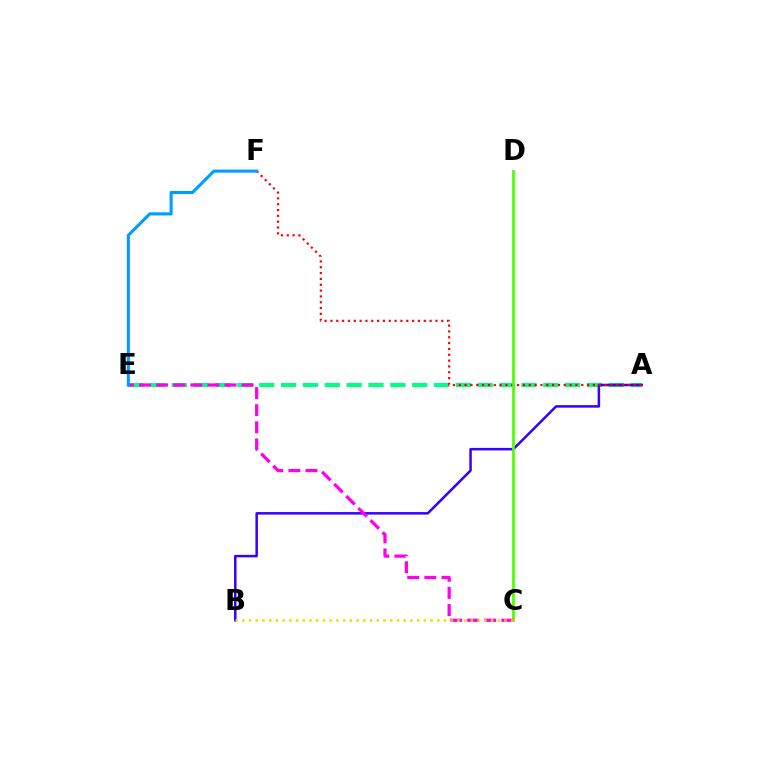{('A', 'E'): [{'color': '#00ff86', 'line_style': 'dashed', 'thickness': 2.97}], ('A', 'B'): [{'color': '#3700ff', 'line_style': 'solid', 'thickness': 1.81}], ('A', 'F'): [{'color': '#ff0000', 'line_style': 'dotted', 'thickness': 1.58}], ('C', 'D'): [{'color': '#4fff00', 'line_style': 'solid', 'thickness': 2.0}], ('C', 'E'): [{'color': '#ff00ed', 'line_style': 'dashed', 'thickness': 2.32}], ('B', 'C'): [{'color': '#ffd500', 'line_style': 'dotted', 'thickness': 1.83}], ('E', 'F'): [{'color': '#009eff', 'line_style': 'solid', 'thickness': 2.22}]}